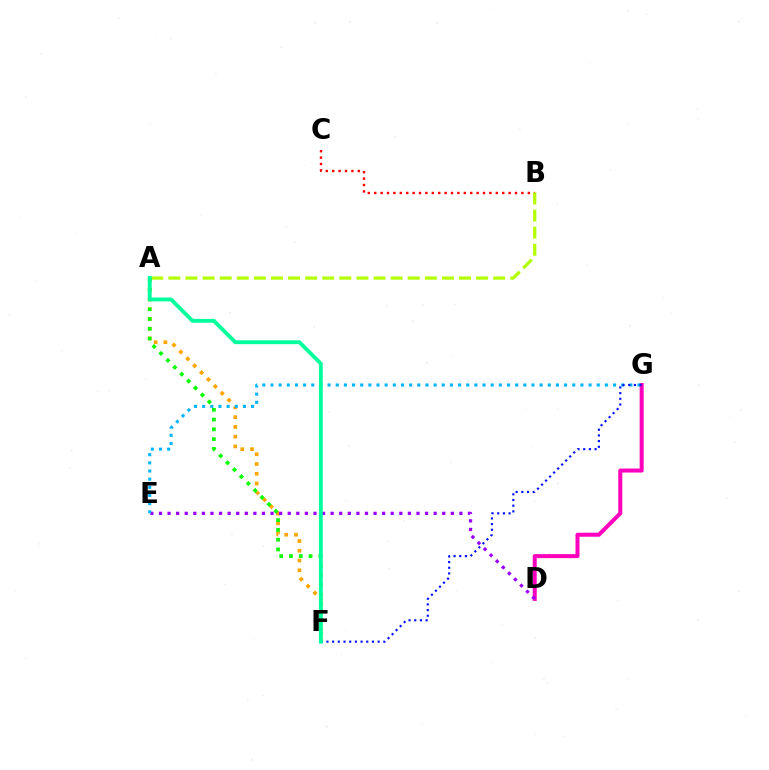{('B', 'C'): [{'color': '#ff0000', 'line_style': 'dotted', 'thickness': 1.74}], ('A', 'F'): [{'color': '#ffa500', 'line_style': 'dotted', 'thickness': 2.65}, {'color': '#08ff00', 'line_style': 'dotted', 'thickness': 2.66}, {'color': '#00ff9d', 'line_style': 'solid', 'thickness': 2.78}], ('D', 'G'): [{'color': '#ff00bd', 'line_style': 'solid', 'thickness': 2.89}], ('D', 'E'): [{'color': '#9b00ff', 'line_style': 'dotted', 'thickness': 2.33}], ('A', 'B'): [{'color': '#b3ff00', 'line_style': 'dashed', 'thickness': 2.32}], ('E', 'G'): [{'color': '#00b5ff', 'line_style': 'dotted', 'thickness': 2.22}], ('F', 'G'): [{'color': '#0010ff', 'line_style': 'dotted', 'thickness': 1.54}]}